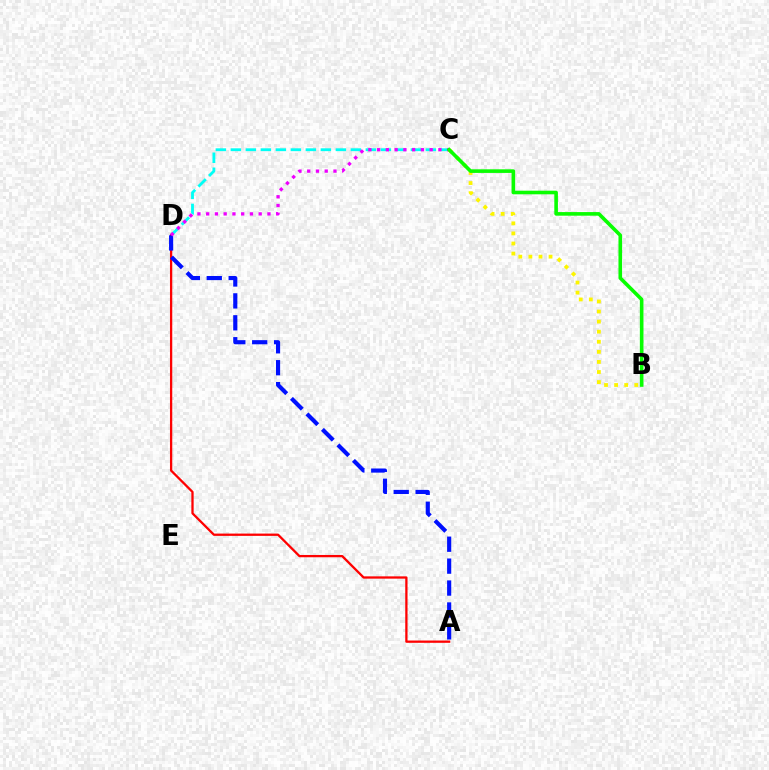{('C', 'D'): [{'color': '#00fff6', 'line_style': 'dashed', 'thickness': 2.04}, {'color': '#ee00ff', 'line_style': 'dotted', 'thickness': 2.38}], ('A', 'D'): [{'color': '#ff0000', 'line_style': 'solid', 'thickness': 1.65}, {'color': '#0010ff', 'line_style': 'dashed', 'thickness': 2.98}], ('B', 'C'): [{'color': '#fcf500', 'line_style': 'dotted', 'thickness': 2.74}, {'color': '#08ff00', 'line_style': 'solid', 'thickness': 2.6}]}